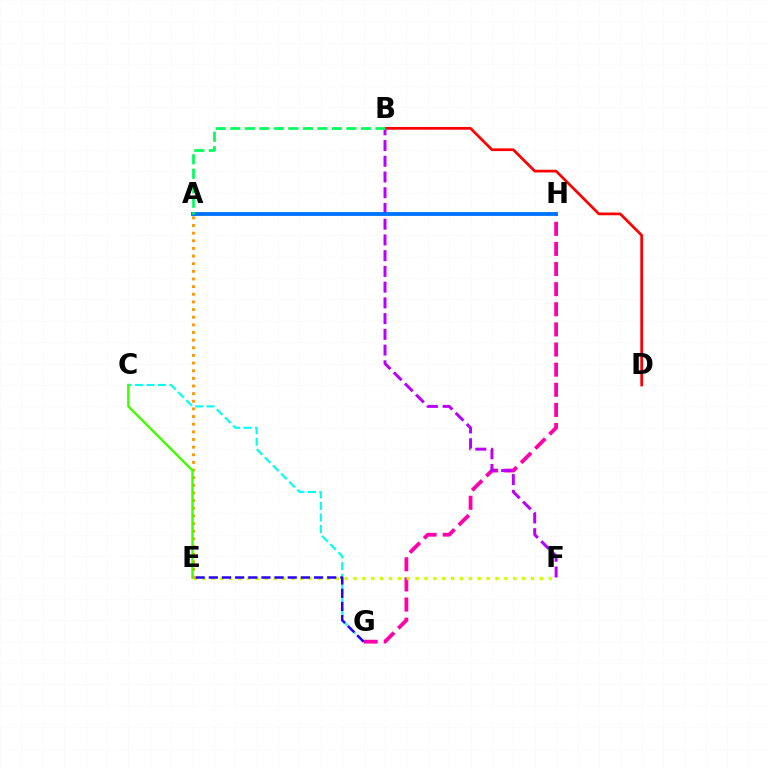{('B', 'D'): [{'color': '#ff0000', 'line_style': 'solid', 'thickness': 1.96}], ('G', 'H'): [{'color': '#ff00ac', 'line_style': 'dashed', 'thickness': 2.73}], ('B', 'F'): [{'color': '#b900ff', 'line_style': 'dashed', 'thickness': 2.14}], ('C', 'G'): [{'color': '#00fff6', 'line_style': 'dashed', 'thickness': 1.56}], ('E', 'F'): [{'color': '#d1ff00', 'line_style': 'dotted', 'thickness': 2.41}], ('E', 'G'): [{'color': '#2500ff', 'line_style': 'dashed', 'thickness': 1.79}], ('A', 'E'): [{'color': '#ff9400', 'line_style': 'dotted', 'thickness': 2.08}], ('C', 'E'): [{'color': '#3dff00', 'line_style': 'solid', 'thickness': 1.72}], ('A', 'H'): [{'color': '#0074ff', 'line_style': 'solid', 'thickness': 2.77}], ('A', 'B'): [{'color': '#00ff5c', 'line_style': 'dashed', 'thickness': 1.97}]}